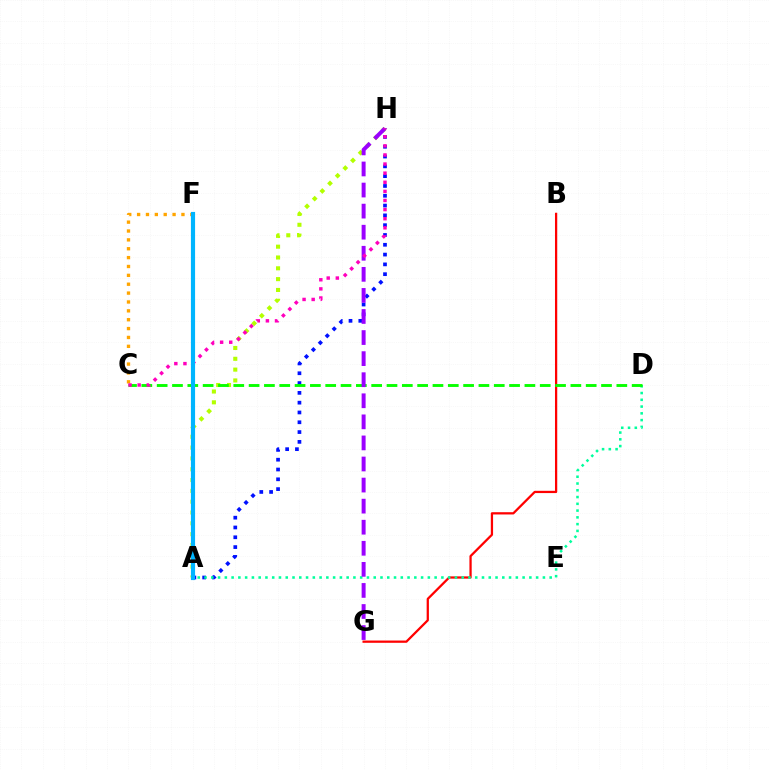{('A', 'H'): [{'color': '#0010ff', 'line_style': 'dotted', 'thickness': 2.66}, {'color': '#b3ff00', 'line_style': 'dotted', 'thickness': 2.94}], ('B', 'G'): [{'color': '#ff0000', 'line_style': 'solid', 'thickness': 1.63}], ('A', 'D'): [{'color': '#00ff9d', 'line_style': 'dotted', 'thickness': 1.84}], ('C', 'D'): [{'color': '#08ff00', 'line_style': 'dashed', 'thickness': 2.08}], ('G', 'H'): [{'color': '#9b00ff', 'line_style': 'dashed', 'thickness': 2.86}], ('C', 'F'): [{'color': '#ffa500', 'line_style': 'dotted', 'thickness': 2.41}], ('C', 'H'): [{'color': '#ff00bd', 'line_style': 'dotted', 'thickness': 2.47}], ('A', 'F'): [{'color': '#00b5ff', 'line_style': 'solid', 'thickness': 2.99}]}